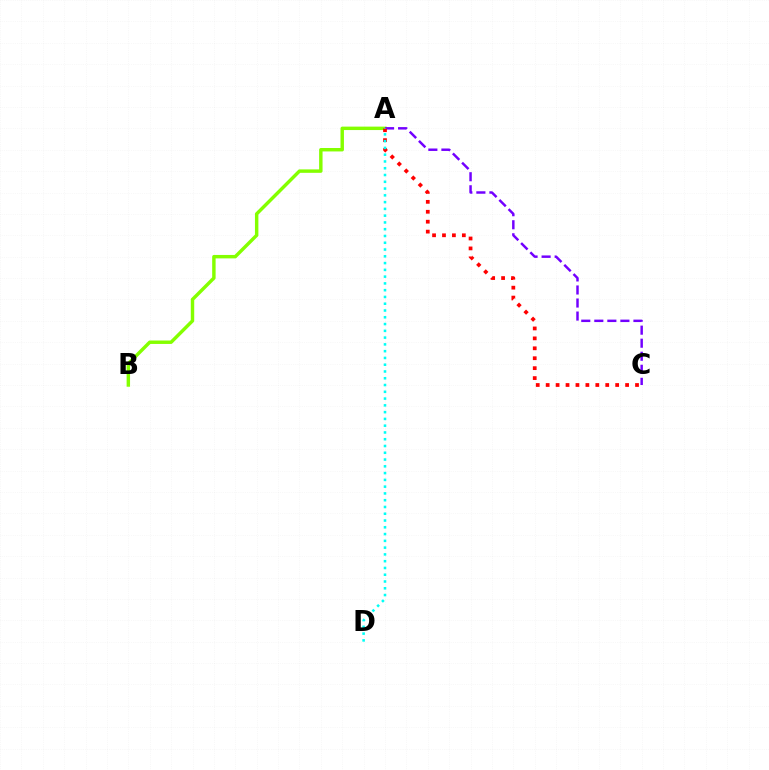{('A', 'B'): [{'color': '#84ff00', 'line_style': 'solid', 'thickness': 2.47}], ('A', 'C'): [{'color': '#7200ff', 'line_style': 'dashed', 'thickness': 1.77}, {'color': '#ff0000', 'line_style': 'dotted', 'thickness': 2.7}], ('A', 'D'): [{'color': '#00fff6', 'line_style': 'dotted', 'thickness': 1.84}]}